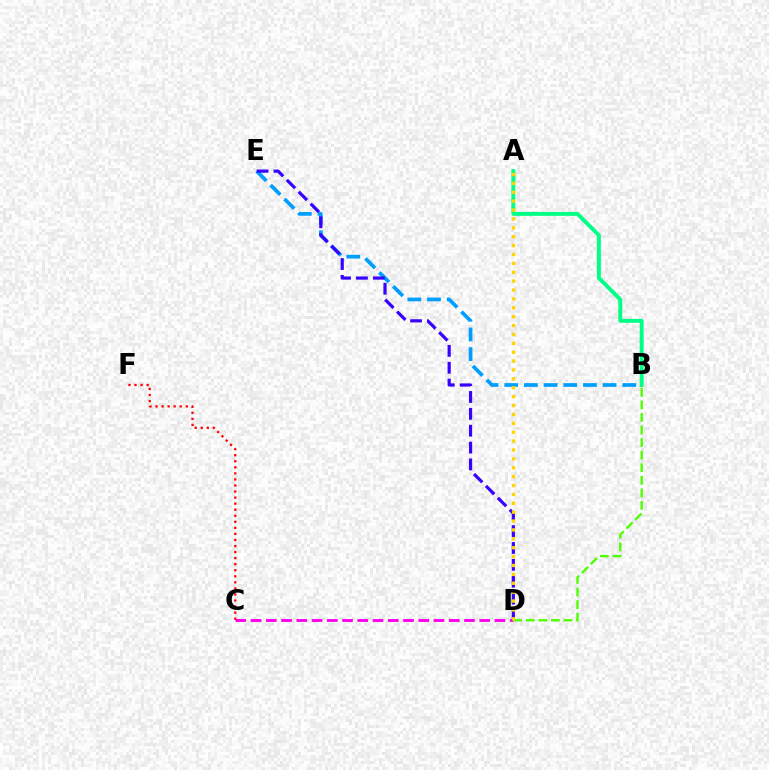{('C', 'D'): [{'color': '#ff00ed', 'line_style': 'dashed', 'thickness': 2.07}], ('B', 'E'): [{'color': '#009eff', 'line_style': 'dashed', 'thickness': 2.67}], ('D', 'E'): [{'color': '#3700ff', 'line_style': 'dashed', 'thickness': 2.29}], ('C', 'F'): [{'color': '#ff0000', 'line_style': 'dotted', 'thickness': 1.65}], ('B', 'D'): [{'color': '#4fff00', 'line_style': 'dashed', 'thickness': 1.71}], ('A', 'B'): [{'color': '#00ff86', 'line_style': 'solid', 'thickness': 2.82}], ('A', 'D'): [{'color': '#ffd500', 'line_style': 'dotted', 'thickness': 2.41}]}